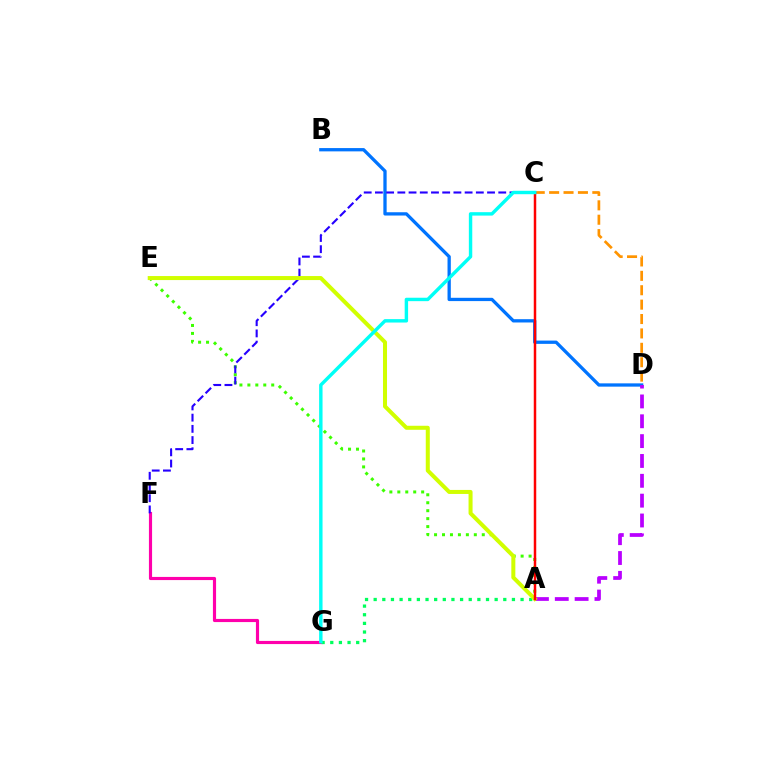{('B', 'D'): [{'color': '#0074ff', 'line_style': 'solid', 'thickness': 2.37}], ('A', 'E'): [{'color': '#3dff00', 'line_style': 'dotted', 'thickness': 2.16}, {'color': '#d1ff00', 'line_style': 'solid', 'thickness': 2.9}], ('F', 'G'): [{'color': '#ff00ac', 'line_style': 'solid', 'thickness': 2.26}], ('C', 'F'): [{'color': '#2500ff', 'line_style': 'dashed', 'thickness': 1.52}], ('A', 'G'): [{'color': '#00ff5c', 'line_style': 'dotted', 'thickness': 2.35}], ('A', 'D'): [{'color': '#b900ff', 'line_style': 'dashed', 'thickness': 2.7}], ('C', 'D'): [{'color': '#ff9400', 'line_style': 'dashed', 'thickness': 1.96}], ('A', 'C'): [{'color': '#ff0000', 'line_style': 'solid', 'thickness': 1.79}], ('C', 'G'): [{'color': '#00fff6', 'line_style': 'solid', 'thickness': 2.46}]}